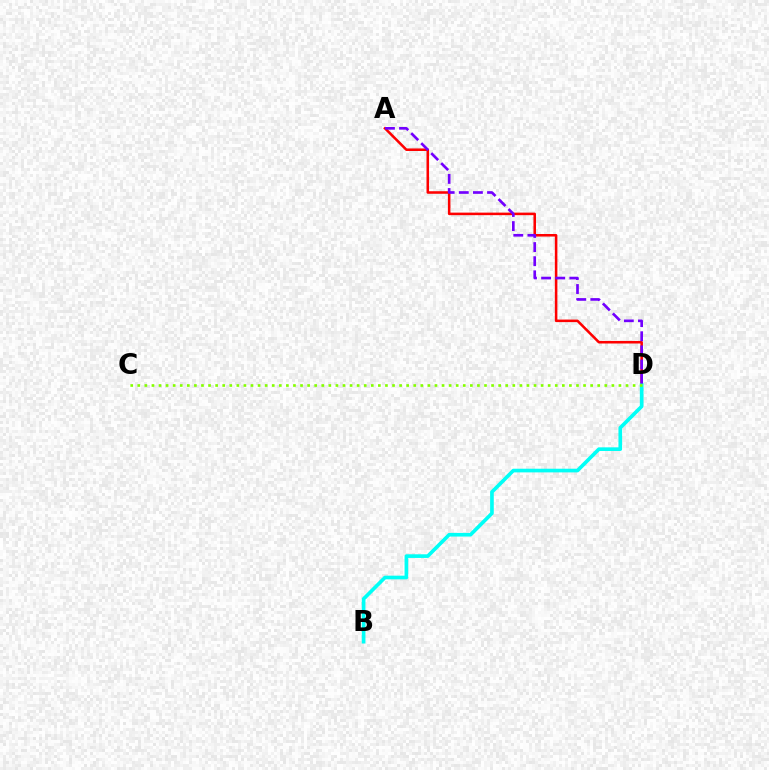{('A', 'D'): [{'color': '#ff0000', 'line_style': 'solid', 'thickness': 1.83}, {'color': '#7200ff', 'line_style': 'dashed', 'thickness': 1.92}], ('B', 'D'): [{'color': '#00fff6', 'line_style': 'solid', 'thickness': 2.63}], ('C', 'D'): [{'color': '#84ff00', 'line_style': 'dotted', 'thickness': 1.92}]}